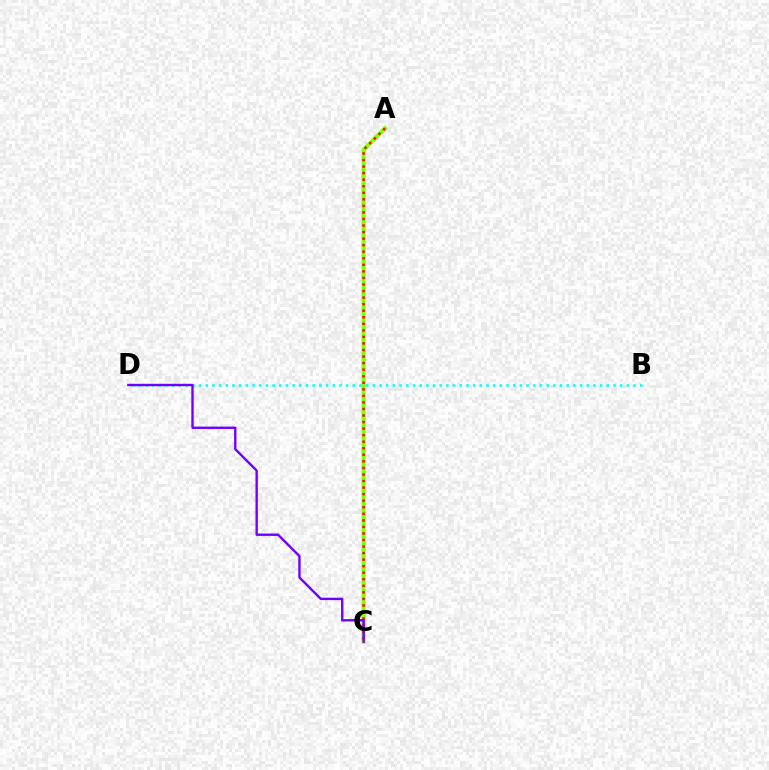{('B', 'D'): [{'color': '#00fff6', 'line_style': 'dotted', 'thickness': 1.82}], ('A', 'C'): [{'color': '#84ff00', 'line_style': 'solid', 'thickness': 2.99}, {'color': '#ff0000', 'line_style': 'dotted', 'thickness': 1.78}], ('C', 'D'): [{'color': '#7200ff', 'line_style': 'solid', 'thickness': 1.72}]}